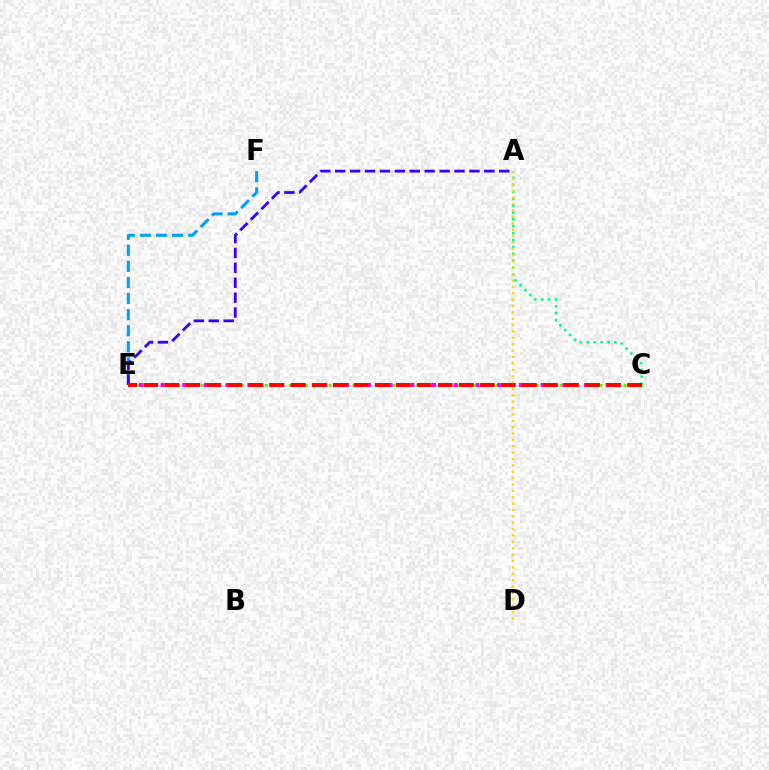{('E', 'F'): [{'color': '#009eff', 'line_style': 'dashed', 'thickness': 2.18}], ('A', 'C'): [{'color': '#00ff86', 'line_style': 'dotted', 'thickness': 1.87}], ('A', 'E'): [{'color': '#3700ff', 'line_style': 'dashed', 'thickness': 2.03}], ('C', 'E'): [{'color': '#4fff00', 'line_style': 'dotted', 'thickness': 2.17}, {'color': '#ff00ed', 'line_style': 'dotted', 'thickness': 2.95}, {'color': '#ff0000', 'line_style': 'dashed', 'thickness': 2.86}], ('A', 'D'): [{'color': '#ffd500', 'line_style': 'dotted', 'thickness': 1.73}]}